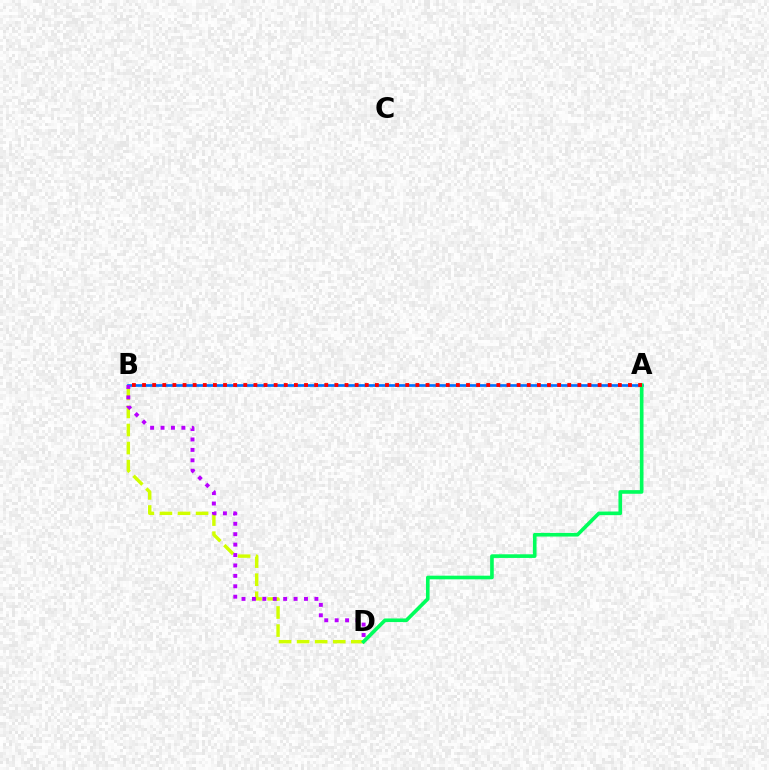{('B', 'D'): [{'color': '#d1ff00', 'line_style': 'dashed', 'thickness': 2.45}, {'color': '#b900ff', 'line_style': 'dotted', 'thickness': 2.83}], ('A', 'B'): [{'color': '#0074ff', 'line_style': 'solid', 'thickness': 1.93}, {'color': '#ff0000', 'line_style': 'dotted', 'thickness': 2.75}], ('A', 'D'): [{'color': '#00ff5c', 'line_style': 'solid', 'thickness': 2.62}]}